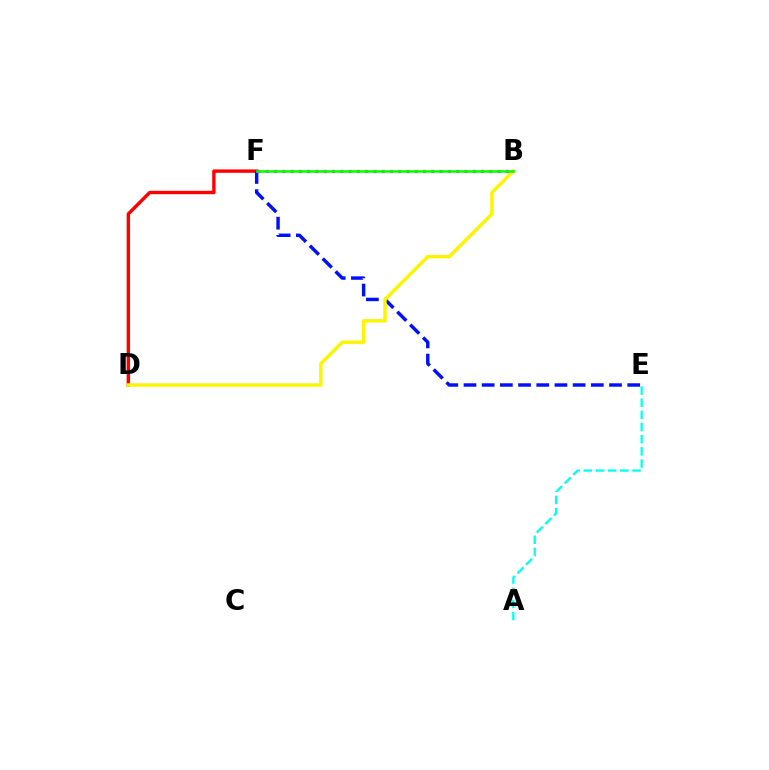{('D', 'F'): [{'color': '#ff0000', 'line_style': 'solid', 'thickness': 2.43}], ('E', 'F'): [{'color': '#0010ff', 'line_style': 'dashed', 'thickness': 2.47}], ('B', 'D'): [{'color': '#fcf500', 'line_style': 'solid', 'thickness': 2.46}], ('B', 'F'): [{'color': '#ee00ff', 'line_style': 'dotted', 'thickness': 2.25}, {'color': '#08ff00', 'line_style': 'solid', 'thickness': 1.87}], ('A', 'E'): [{'color': '#00fff6', 'line_style': 'dashed', 'thickness': 1.65}]}